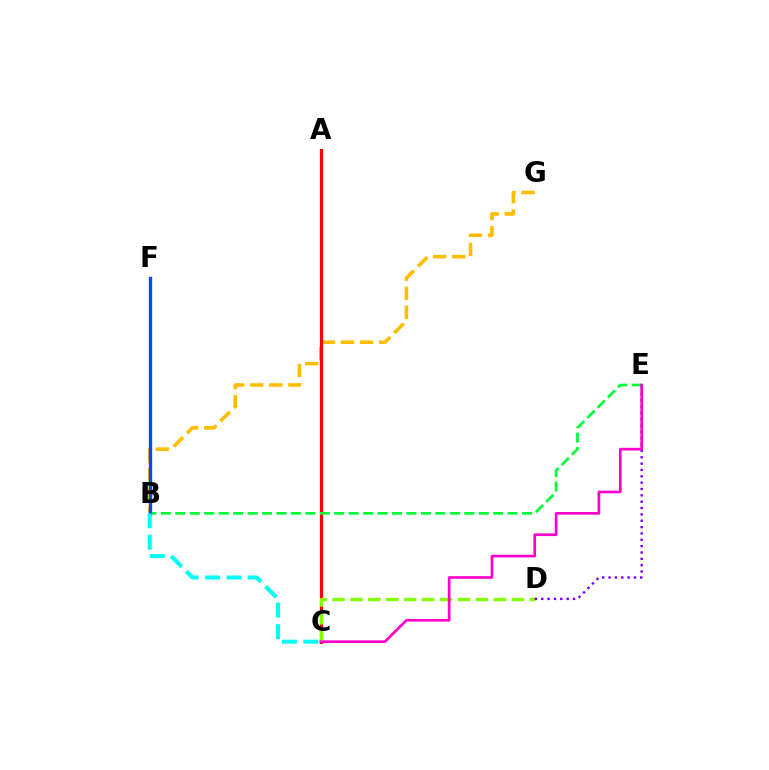{('B', 'G'): [{'color': '#ffbd00', 'line_style': 'dashed', 'thickness': 2.59}], ('A', 'C'): [{'color': '#ff0000', 'line_style': 'solid', 'thickness': 2.27}], ('C', 'D'): [{'color': '#84ff00', 'line_style': 'dashed', 'thickness': 2.43}], ('D', 'E'): [{'color': '#7200ff', 'line_style': 'dotted', 'thickness': 1.72}], ('B', 'E'): [{'color': '#00ff39', 'line_style': 'dashed', 'thickness': 1.96}], ('C', 'E'): [{'color': '#ff00cf', 'line_style': 'solid', 'thickness': 1.92}], ('B', 'F'): [{'color': '#004bff', 'line_style': 'solid', 'thickness': 2.4}], ('B', 'C'): [{'color': '#00fff6', 'line_style': 'dashed', 'thickness': 2.91}]}